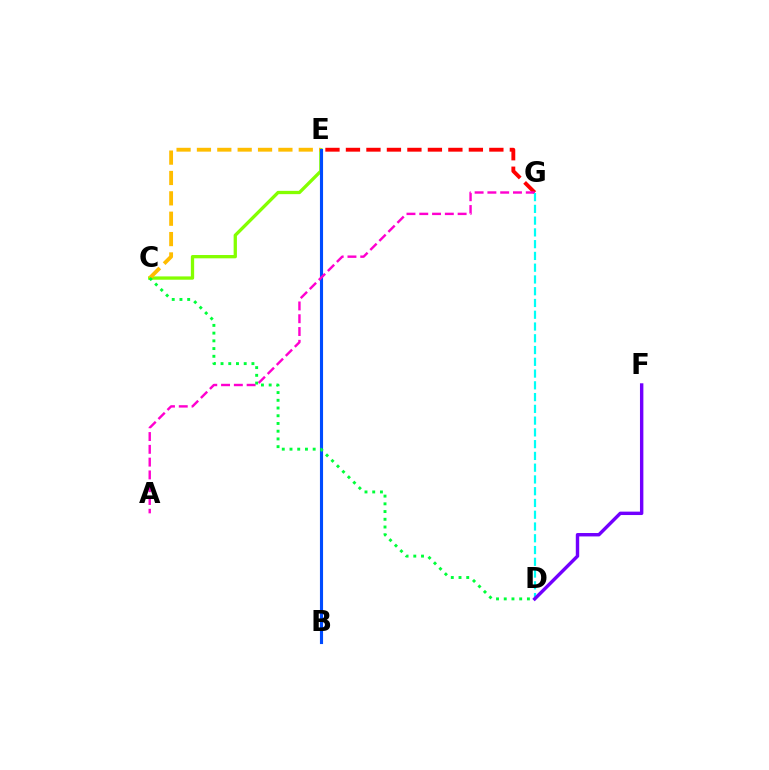{('C', 'E'): [{'color': '#84ff00', 'line_style': 'solid', 'thickness': 2.38}, {'color': '#ffbd00', 'line_style': 'dashed', 'thickness': 2.77}], ('E', 'G'): [{'color': '#ff0000', 'line_style': 'dashed', 'thickness': 2.78}], ('B', 'E'): [{'color': '#004bff', 'line_style': 'solid', 'thickness': 2.24}], ('A', 'G'): [{'color': '#ff00cf', 'line_style': 'dashed', 'thickness': 1.74}], ('D', 'G'): [{'color': '#00fff6', 'line_style': 'dashed', 'thickness': 1.6}], ('C', 'D'): [{'color': '#00ff39', 'line_style': 'dotted', 'thickness': 2.1}], ('D', 'F'): [{'color': '#7200ff', 'line_style': 'solid', 'thickness': 2.46}]}